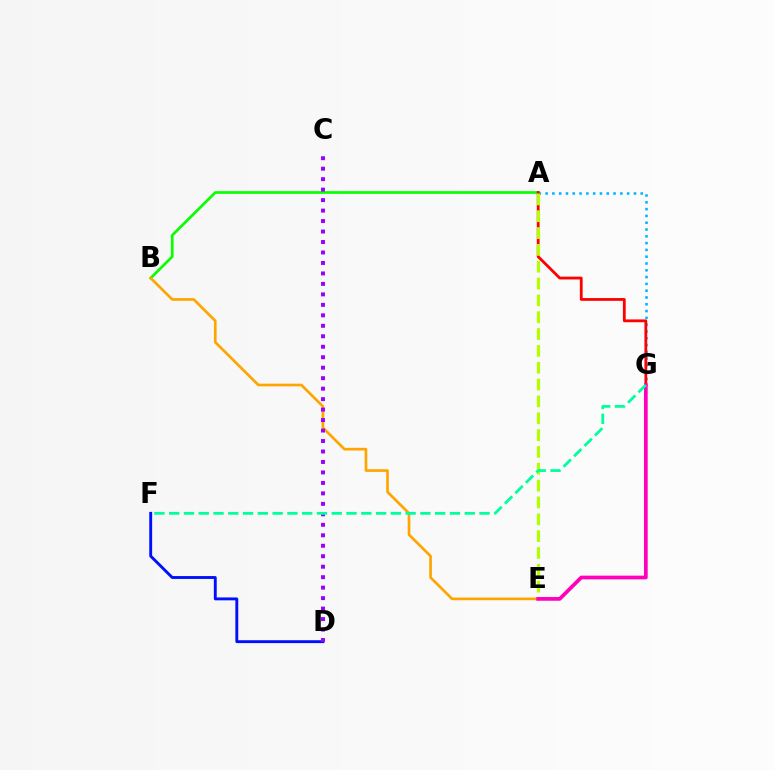{('D', 'F'): [{'color': '#0010ff', 'line_style': 'solid', 'thickness': 2.08}], ('A', 'G'): [{'color': '#00b5ff', 'line_style': 'dotted', 'thickness': 1.85}, {'color': '#ff0000', 'line_style': 'solid', 'thickness': 2.01}], ('A', 'B'): [{'color': '#08ff00', 'line_style': 'solid', 'thickness': 1.94}], ('B', 'E'): [{'color': '#ffa500', 'line_style': 'solid', 'thickness': 1.93}], ('C', 'D'): [{'color': '#9b00ff', 'line_style': 'dotted', 'thickness': 2.85}], ('A', 'E'): [{'color': '#b3ff00', 'line_style': 'dashed', 'thickness': 2.29}], ('E', 'G'): [{'color': '#ff00bd', 'line_style': 'solid', 'thickness': 2.68}], ('F', 'G'): [{'color': '#00ff9d', 'line_style': 'dashed', 'thickness': 2.01}]}